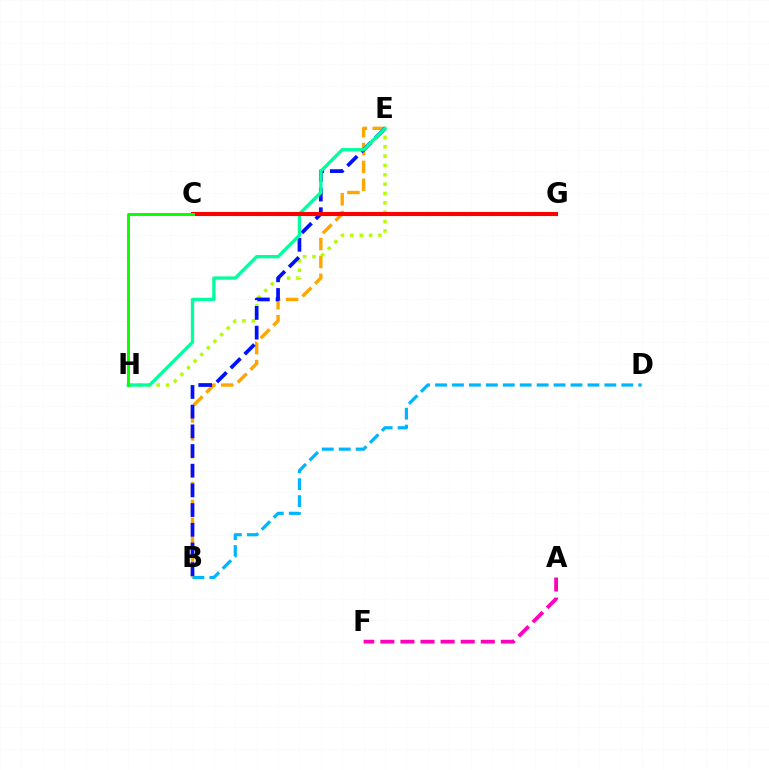{('C', 'G'): [{'color': '#9b00ff', 'line_style': 'dashed', 'thickness': 2.87}, {'color': '#ff0000', 'line_style': 'solid', 'thickness': 2.96}], ('B', 'E'): [{'color': '#ffa500', 'line_style': 'dashed', 'thickness': 2.43}, {'color': '#0010ff', 'line_style': 'dashed', 'thickness': 2.67}], ('E', 'H'): [{'color': '#b3ff00', 'line_style': 'dotted', 'thickness': 2.54}, {'color': '#00ff9d', 'line_style': 'solid', 'thickness': 2.39}], ('B', 'D'): [{'color': '#00b5ff', 'line_style': 'dashed', 'thickness': 2.3}], ('A', 'F'): [{'color': '#ff00bd', 'line_style': 'dashed', 'thickness': 2.73}], ('C', 'H'): [{'color': '#08ff00', 'line_style': 'solid', 'thickness': 2.13}]}